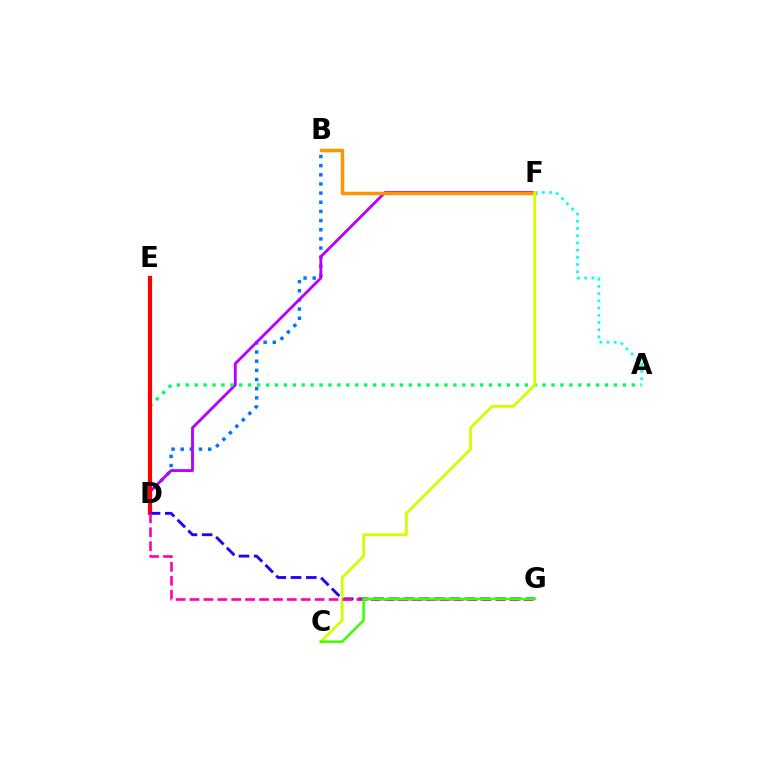{('B', 'D'): [{'color': '#0074ff', 'line_style': 'dotted', 'thickness': 2.49}], ('D', 'F'): [{'color': '#b900ff', 'line_style': 'solid', 'thickness': 2.05}], ('B', 'F'): [{'color': '#ff9400', 'line_style': 'solid', 'thickness': 2.49}], ('A', 'D'): [{'color': '#00ff5c', 'line_style': 'dotted', 'thickness': 2.42}], ('D', 'E'): [{'color': '#ff0000', 'line_style': 'solid', 'thickness': 3.0}], ('A', 'F'): [{'color': '#00fff6', 'line_style': 'dotted', 'thickness': 1.96}], ('D', 'G'): [{'color': '#2500ff', 'line_style': 'dashed', 'thickness': 2.07}, {'color': '#ff00ac', 'line_style': 'dashed', 'thickness': 1.89}], ('C', 'F'): [{'color': '#d1ff00', 'line_style': 'solid', 'thickness': 1.98}], ('C', 'G'): [{'color': '#3dff00', 'line_style': 'solid', 'thickness': 1.82}]}